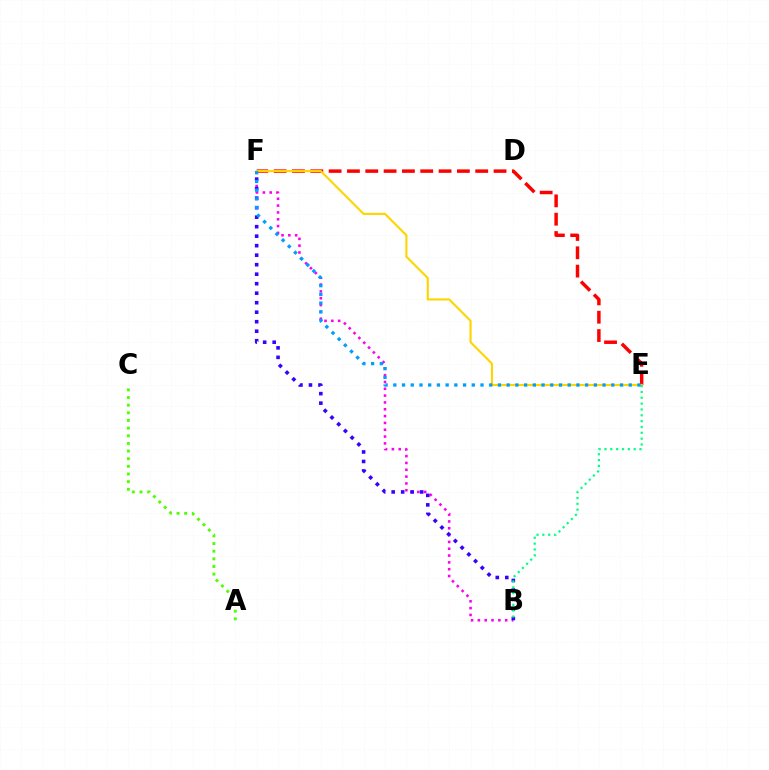{('B', 'F'): [{'color': '#ff00ed', 'line_style': 'dotted', 'thickness': 1.85}, {'color': '#3700ff', 'line_style': 'dotted', 'thickness': 2.58}], ('E', 'F'): [{'color': '#ff0000', 'line_style': 'dashed', 'thickness': 2.49}, {'color': '#ffd500', 'line_style': 'solid', 'thickness': 1.54}, {'color': '#009eff', 'line_style': 'dotted', 'thickness': 2.37}], ('A', 'C'): [{'color': '#4fff00', 'line_style': 'dotted', 'thickness': 2.08}], ('B', 'E'): [{'color': '#00ff86', 'line_style': 'dotted', 'thickness': 1.59}]}